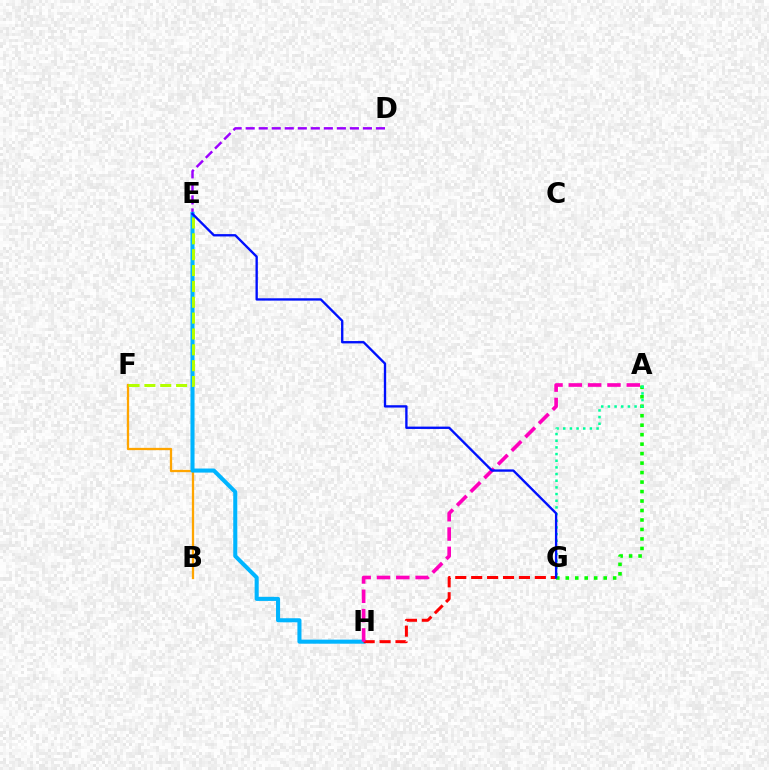{('D', 'E'): [{'color': '#9b00ff', 'line_style': 'dashed', 'thickness': 1.77}], ('A', 'G'): [{'color': '#08ff00', 'line_style': 'dotted', 'thickness': 2.58}, {'color': '#00ff9d', 'line_style': 'dotted', 'thickness': 1.81}], ('B', 'F'): [{'color': '#ffa500', 'line_style': 'solid', 'thickness': 1.64}], ('E', 'H'): [{'color': '#00b5ff', 'line_style': 'solid', 'thickness': 2.92}], ('G', 'H'): [{'color': '#ff0000', 'line_style': 'dashed', 'thickness': 2.16}], ('E', 'F'): [{'color': '#b3ff00', 'line_style': 'dashed', 'thickness': 2.15}], ('A', 'H'): [{'color': '#ff00bd', 'line_style': 'dashed', 'thickness': 2.63}], ('E', 'G'): [{'color': '#0010ff', 'line_style': 'solid', 'thickness': 1.69}]}